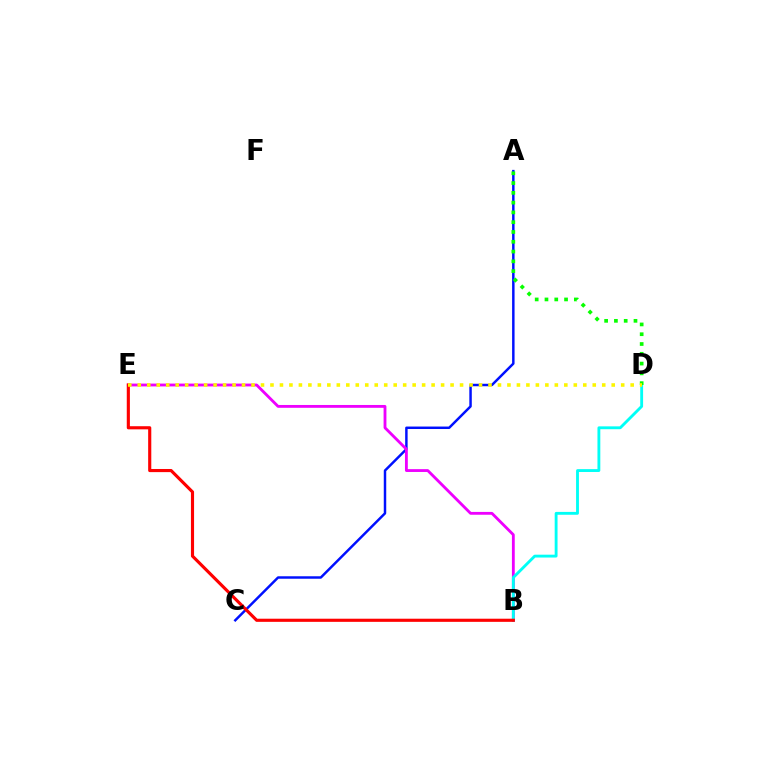{('A', 'C'): [{'color': '#0010ff', 'line_style': 'solid', 'thickness': 1.78}], ('B', 'E'): [{'color': '#ee00ff', 'line_style': 'solid', 'thickness': 2.04}, {'color': '#ff0000', 'line_style': 'solid', 'thickness': 2.25}], ('B', 'D'): [{'color': '#00fff6', 'line_style': 'solid', 'thickness': 2.06}], ('A', 'D'): [{'color': '#08ff00', 'line_style': 'dotted', 'thickness': 2.66}], ('D', 'E'): [{'color': '#fcf500', 'line_style': 'dotted', 'thickness': 2.58}]}